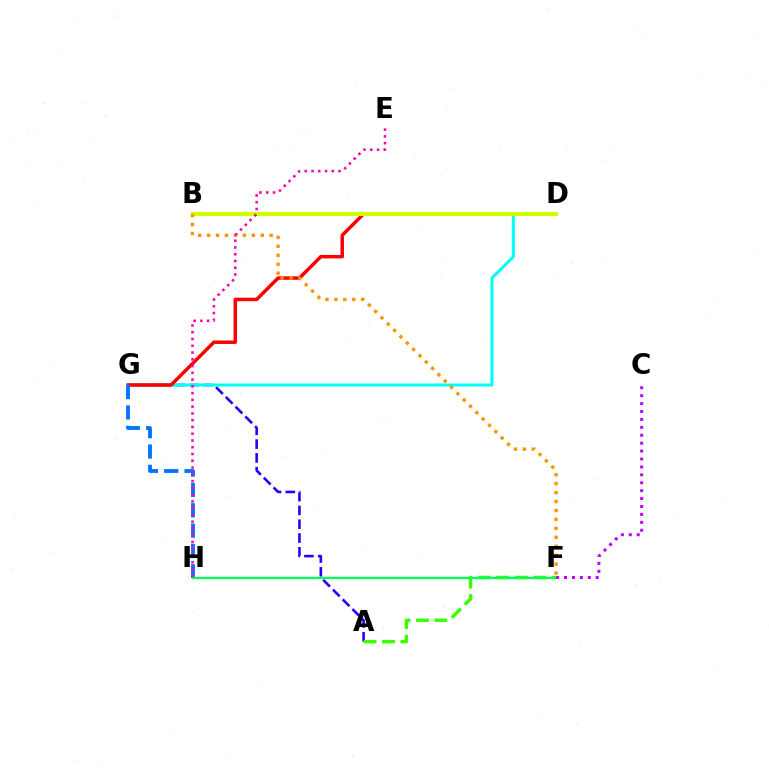{('A', 'G'): [{'color': '#2500ff', 'line_style': 'dashed', 'thickness': 1.87}], ('D', 'G'): [{'color': '#00fff6', 'line_style': 'solid', 'thickness': 2.17}, {'color': '#ff0000', 'line_style': 'solid', 'thickness': 2.51}], ('B', 'D'): [{'color': '#d1ff00', 'line_style': 'solid', 'thickness': 2.97}], ('A', 'F'): [{'color': '#3dff00', 'line_style': 'dashed', 'thickness': 2.51}], ('G', 'H'): [{'color': '#0074ff', 'line_style': 'dashed', 'thickness': 2.76}], ('F', 'H'): [{'color': '#00ff5c', 'line_style': 'solid', 'thickness': 1.65}], ('B', 'F'): [{'color': '#ff9400', 'line_style': 'dotted', 'thickness': 2.43}], ('E', 'H'): [{'color': '#ff00ac', 'line_style': 'dotted', 'thickness': 1.84}], ('C', 'F'): [{'color': '#b900ff', 'line_style': 'dotted', 'thickness': 2.15}]}